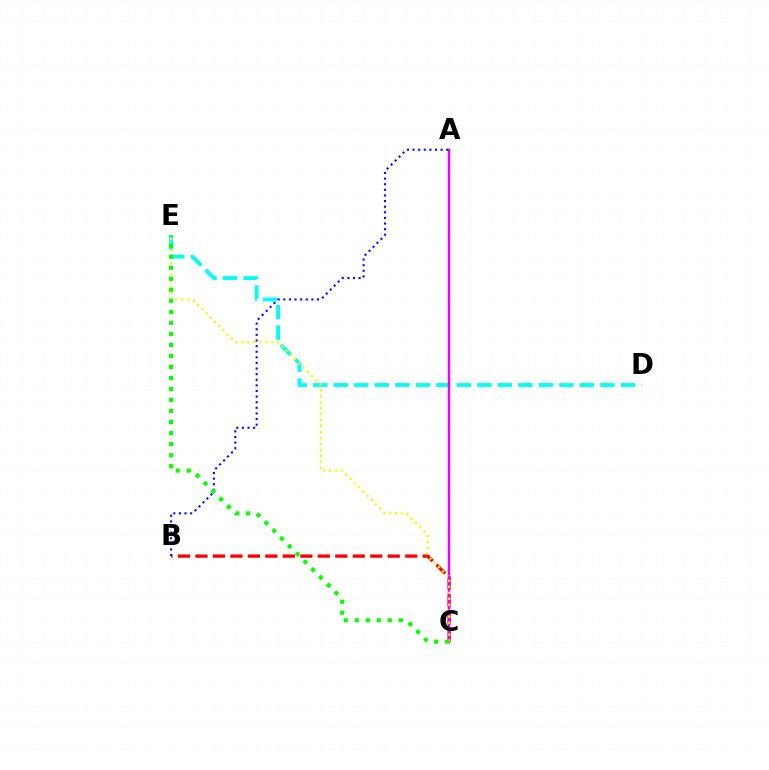{('B', 'C'): [{'color': '#ff0000', 'line_style': 'dashed', 'thickness': 2.37}], ('D', 'E'): [{'color': '#00fff6', 'line_style': 'dashed', 'thickness': 2.79}], ('A', 'C'): [{'color': '#ee00ff', 'line_style': 'solid', 'thickness': 1.79}], ('A', 'B'): [{'color': '#0010ff', 'line_style': 'dotted', 'thickness': 1.53}], ('C', 'E'): [{'color': '#fcf500', 'line_style': 'dotted', 'thickness': 1.62}, {'color': '#08ff00', 'line_style': 'dotted', 'thickness': 2.99}]}